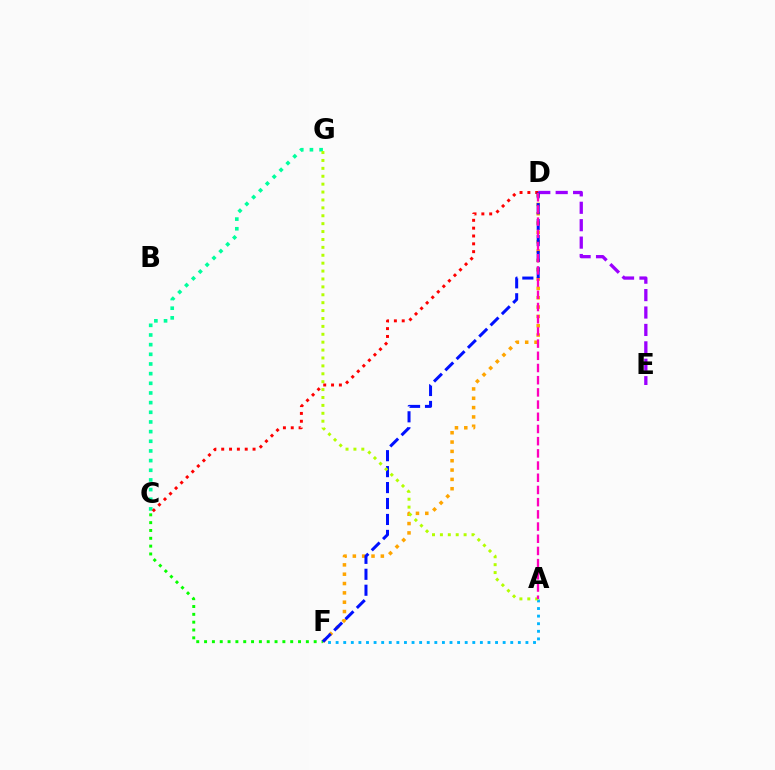{('C', 'G'): [{'color': '#00ff9d', 'line_style': 'dotted', 'thickness': 2.63}], ('D', 'F'): [{'color': '#ffa500', 'line_style': 'dotted', 'thickness': 2.54}, {'color': '#0010ff', 'line_style': 'dashed', 'thickness': 2.17}], ('D', 'E'): [{'color': '#9b00ff', 'line_style': 'dashed', 'thickness': 2.37}], ('C', 'D'): [{'color': '#ff0000', 'line_style': 'dotted', 'thickness': 2.13}], ('C', 'F'): [{'color': '#08ff00', 'line_style': 'dotted', 'thickness': 2.13}], ('A', 'F'): [{'color': '#00b5ff', 'line_style': 'dotted', 'thickness': 2.06}], ('A', 'G'): [{'color': '#b3ff00', 'line_style': 'dotted', 'thickness': 2.15}], ('A', 'D'): [{'color': '#ff00bd', 'line_style': 'dashed', 'thickness': 1.66}]}